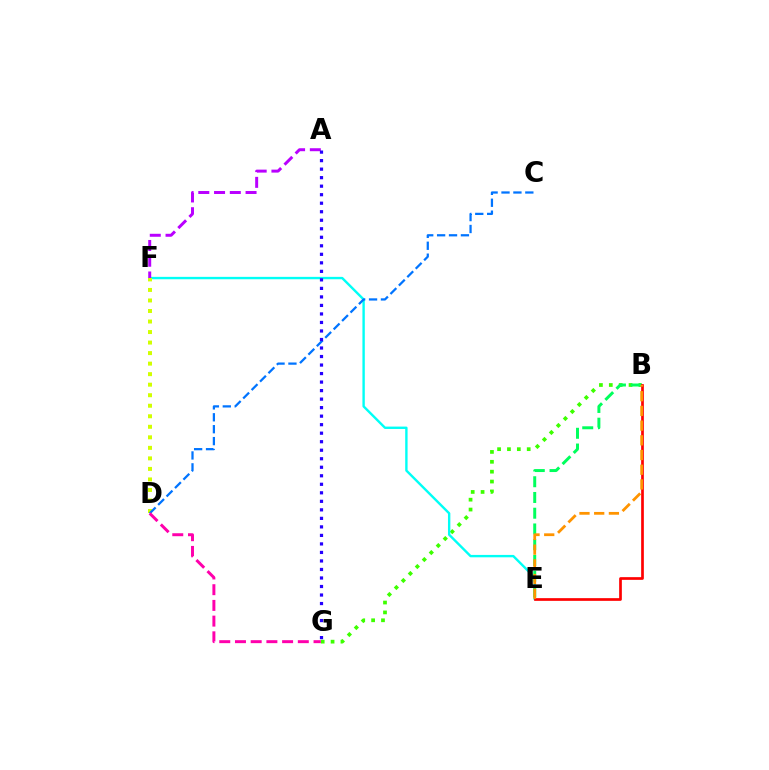{('B', 'G'): [{'color': '#3dff00', 'line_style': 'dotted', 'thickness': 2.68}], ('E', 'F'): [{'color': '#00fff6', 'line_style': 'solid', 'thickness': 1.72}], ('A', 'F'): [{'color': '#b900ff', 'line_style': 'dashed', 'thickness': 2.14}], ('B', 'E'): [{'color': '#00ff5c', 'line_style': 'dashed', 'thickness': 2.14}, {'color': '#ff0000', 'line_style': 'solid', 'thickness': 1.94}, {'color': '#ff9400', 'line_style': 'dashed', 'thickness': 2.0}], ('D', 'F'): [{'color': '#d1ff00', 'line_style': 'dotted', 'thickness': 2.86}], ('C', 'D'): [{'color': '#0074ff', 'line_style': 'dashed', 'thickness': 1.62}], ('A', 'G'): [{'color': '#2500ff', 'line_style': 'dotted', 'thickness': 2.31}], ('D', 'G'): [{'color': '#ff00ac', 'line_style': 'dashed', 'thickness': 2.13}]}